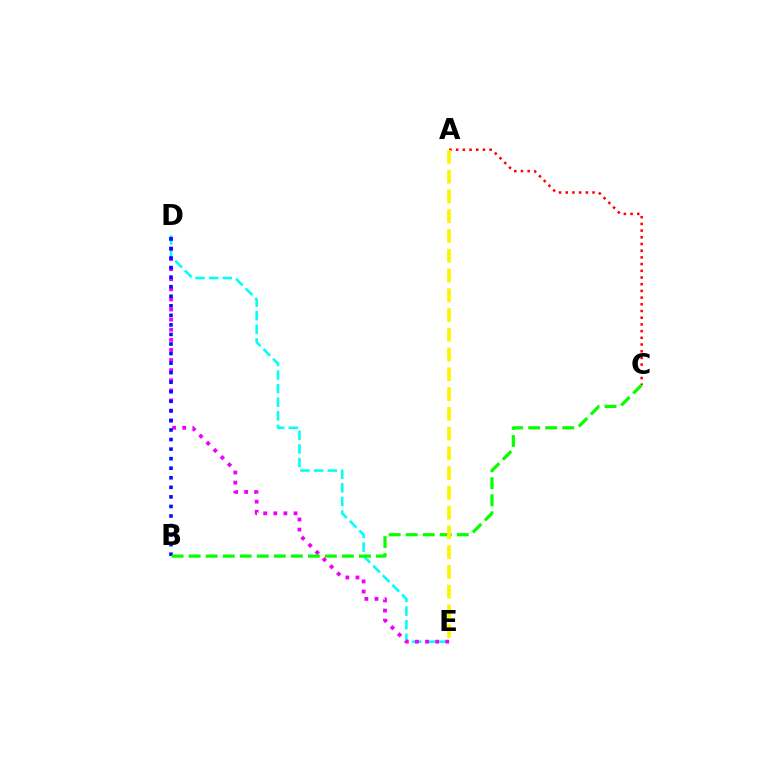{('D', 'E'): [{'color': '#00fff6', 'line_style': 'dashed', 'thickness': 1.85}, {'color': '#ee00ff', 'line_style': 'dotted', 'thickness': 2.75}], ('A', 'C'): [{'color': '#ff0000', 'line_style': 'dotted', 'thickness': 1.82}], ('B', 'D'): [{'color': '#0010ff', 'line_style': 'dotted', 'thickness': 2.6}], ('B', 'C'): [{'color': '#08ff00', 'line_style': 'dashed', 'thickness': 2.31}], ('A', 'E'): [{'color': '#fcf500', 'line_style': 'dashed', 'thickness': 2.68}]}